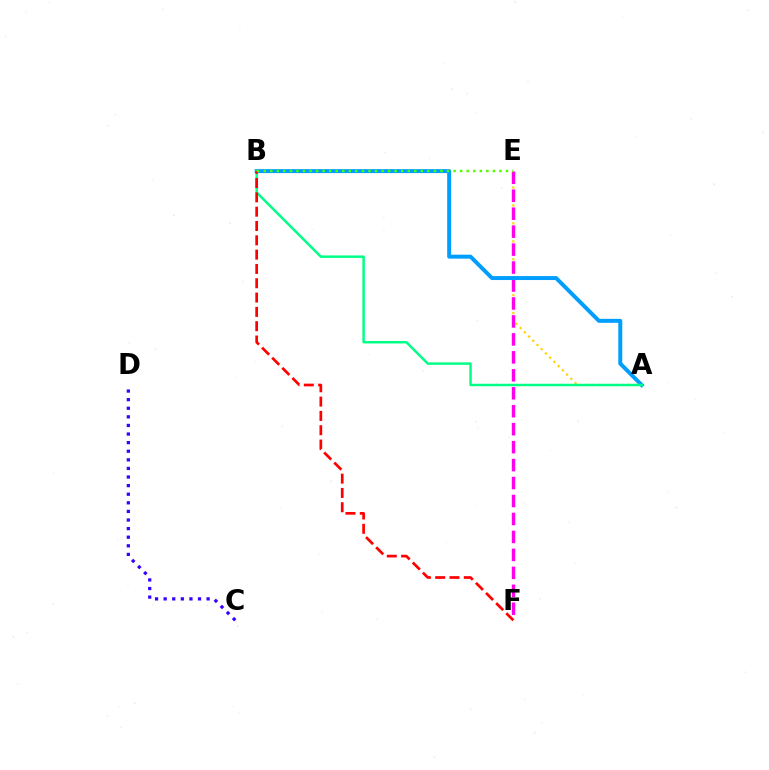{('A', 'E'): [{'color': '#ffd500', 'line_style': 'dotted', 'thickness': 1.63}], ('C', 'D'): [{'color': '#3700ff', 'line_style': 'dotted', 'thickness': 2.34}], ('E', 'F'): [{'color': '#ff00ed', 'line_style': 'dashed', 'thickness': 2.44}], ('A', 'B'): [{'color': '#009eff', 'line_style': 'solid', 'thickness': 2.86}, {'color': '#00ff86', 'line_style': 'solid', 'thickness': 1.78}], ('B', 'F'): [{'color': '#ff0000', 'line_style': 'dashed', 'thickness': 1.94}], ('B', 'E'): [{'color': '#4fff00', 'line_style': 'dotted', 'thickness': 1.78}]}